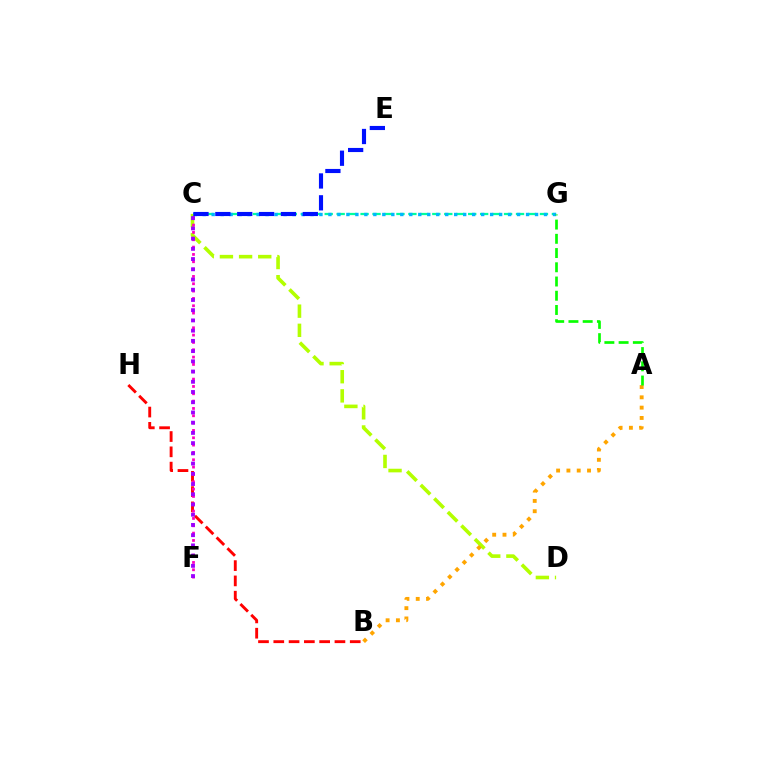{('C', 'G'): [{'color': '#00ff9d', 'line_style': 'dashed', 'thickness': 1.62}, {'color': '#00b5ff', 'line_style': 'dotted', 'thickness': 2.44}], ('B', 'H'): [{'color': '#ff0000', 'line_style': 'dashed', 'thickness': 2.08}], ('C', 'D'): [{'color': '#b3ff00', 'line_style': 'dashed', 'thickness': 2.6}], ('A', 'B'): [{'color': '#ffa500', 'line_style': 'dotted', 'thickness': 2.8}], ('A', 'G'): [{'color': '#08ff00', 'line_style': 'dashed', 'thickness': 1.93}], ('C', 'F'): [{'color': '#ff00bd', 'line_style': 'dotted', 'thickness': 1.99}, {'color': '#9b00ff', 'line_style': 'dotted', 'thickness': 2.78}], ('C', 'E'): [{'color': '#0010ff', 'line_style': 'dashed', 'thickness': 2.97}]}